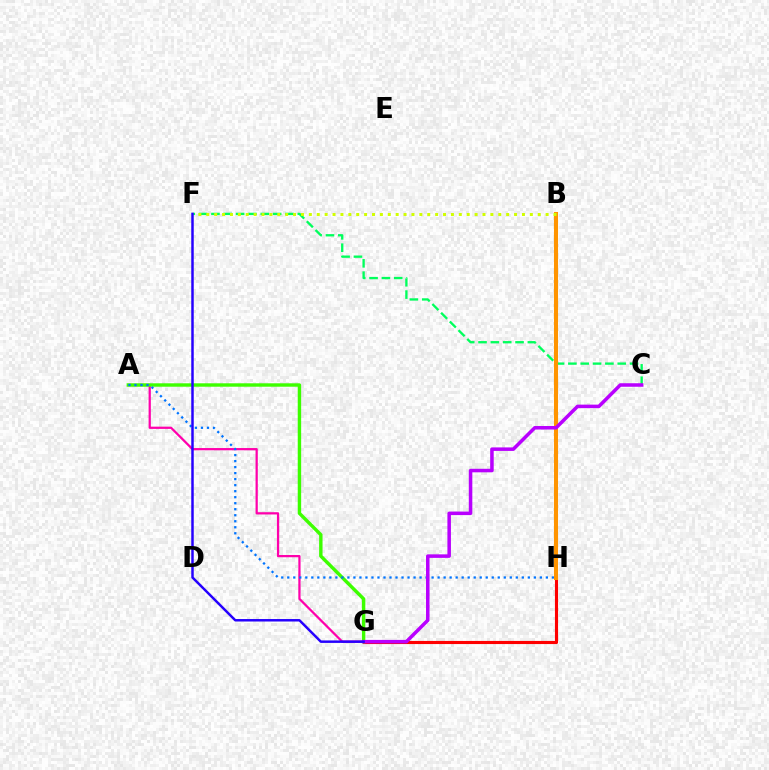{('A', 'G'): [{'color': '#ff00ac', 'line_style': 'solid', 'thickness': 1.62}, {'color': '#3dff00', 'line_style': 'solid', 'thickness': 2.46}], ('G', 'H'): [{'color': '#ff0000', 'line_style': 'solid', 'thickness': 2.24}], ('B', 'H'): [{'color': '#00fff6', 'line_style': 'solid', 'thickness': 1.82}, {'color': '#ff9400', 'line_style': 'solid', 'thickness': 2.93}], ('C', 'F'): [{'color': '#00ff5c', 'line_style': 'dashed', 'thickness': 1.68}], ('A', 'H'): [{'color': '#0074ff', 'line_style': 'dotted', 'thickness': 1.63}], ('B', 'F'): [{'color': '#d1ff00', 'line_style': 'dotted', 'thickness': 2.14}], ('C', 'G'): [{'color': '#b900ff', 'line_style': 'solid', 'thickness': 2.54}], ('F', 'G'): [{'color': '#2500ff', 'line_style': 'solid', 'thickness': 1.78}]}